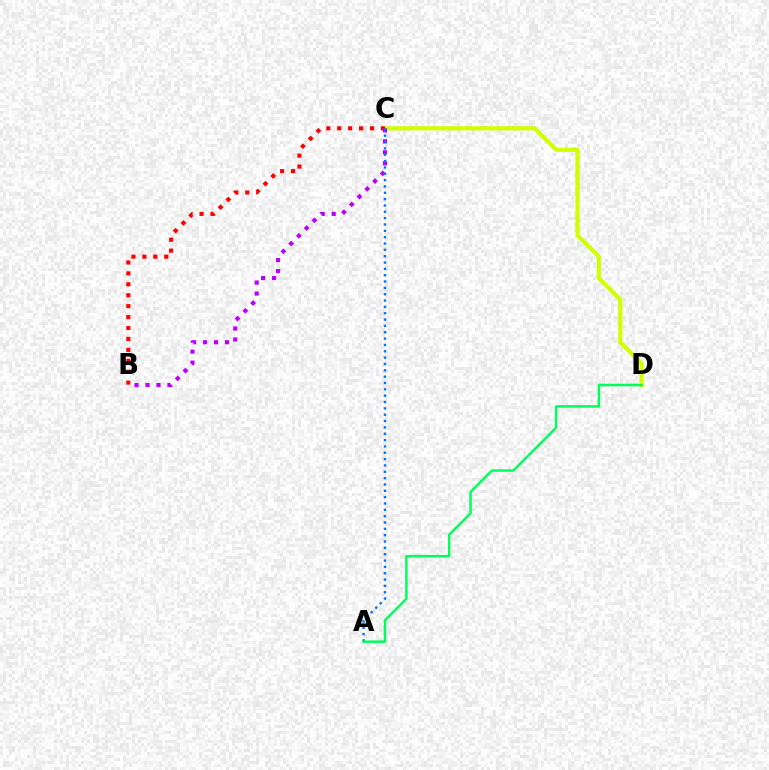{('C', 'D'): [{'color': '#d1ff00', 'line_style': 'solid', 'thickness': 2.99}], ('B', 'C'): [{'color': '#ff0000', 'line_style': 'dotted', 'thickness': 2.97}, {'color': '#b900ff', 'line_style': 'dotted', 'thickness': 2.98}], ('A', 'C'): [{'color': '#0074ff', 'line_style': 'dotted', 'thickness': 1.72}], ('A', 'D'): [{'color': '#00ff5c', 'line_style': 'solid', 'thickness': 1.78}]}